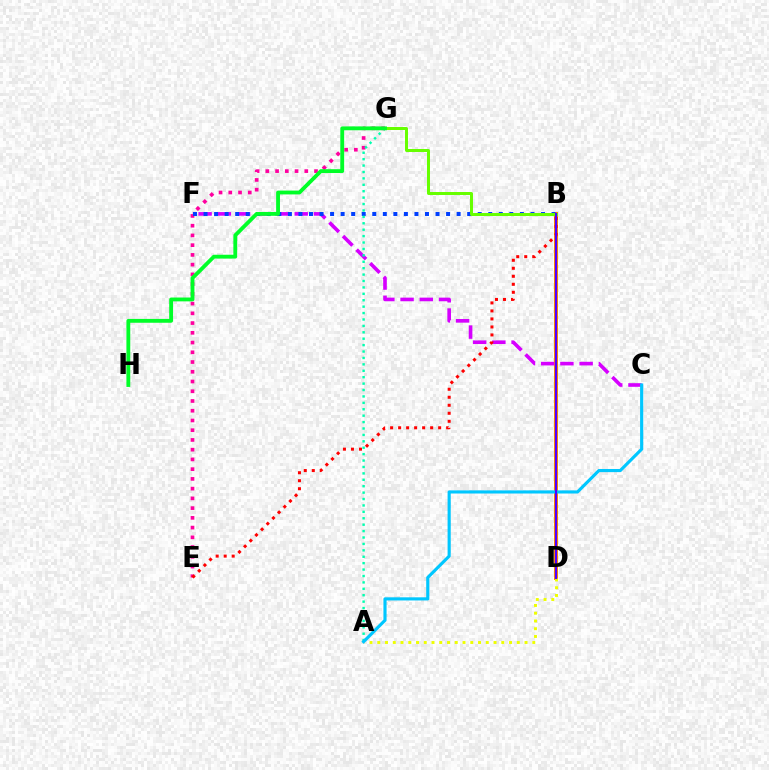{('B', 'D'): [{'color': '#ff8800', 'line_style': 'solid', 'thickness': 2.86}, {'color': '#4f00ff', 'line_style': 'solid', 'thickness': 1.51}], ('A', 'D'): [{'color': '#eeff00', 'line_style': 'dotted', 'thickness': 2.11}], ('C', 'F'): [{'color': '#d600ff', 'line_style': 'dashed', 'thickness': 2.61}], ('E', 'G'): [{'color': '#ff00a0', 'line_style': 'dotted', 'thickness': 2.65}], ('B', 'F'): [{'color': '#003fff', 'line_style': 'dotted', 'thickness': 2.87}], ('A', 'G'): [{'color': '#00ffaf', 'line_style': 'dotted', 'thickness': 1.74}], ('B', 'E'): [{'color': '#ff0000', 'line_style': 'dotted', 'thickness': 2.17}], ('B', 'G'): [{'color': '#66ff00', 'line_style': 'solid', 'thickness': 2.16}], ('A', 'C'): [{'color': '#00c7ff', 'line_style': 'solid', 'thickness': 2.26}], ('G', 'H'): [{'color': '#00ff27', 'line_style': 'solid', 'thickness': 2.76}]}